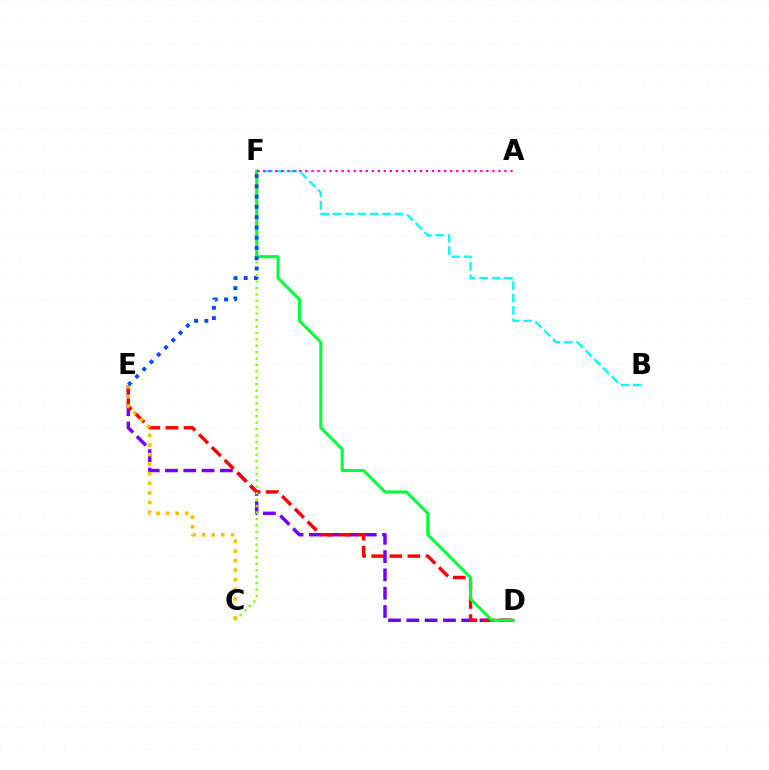{('B', 'F'): [{'color': '#00fff6', 'line_style': 'dashed', 'thickness': 1.68}], ('D', 'E'): [{'color': '#7200ff', 'line_style': 'dashed', 'thickness': 2.49}, {'color': '#ff0000', 'line_style': 'dashed', 'thickness': 2.46}], ('C', 'F'): [{'color': '#84ff00', 'line_style': 'dotted', 'thickness': 1.74}], ('D', 'F'): [{'color': '#00ff39', 'line_style': 'solid', 'thickness': 2.18}], ('C', 'E'): [{'color': '#ffbd00', 'line_style': 'dotted', 'thickness': 2.6}], ('E', 'F'): [{'color': '#004bff', 'line_style': 'dotted', 'thickness': 2.79}], ('A', 'F'): [{'color': '#ff00cf', 'line_style': 'dotted', 'thickness': 1.64}]}